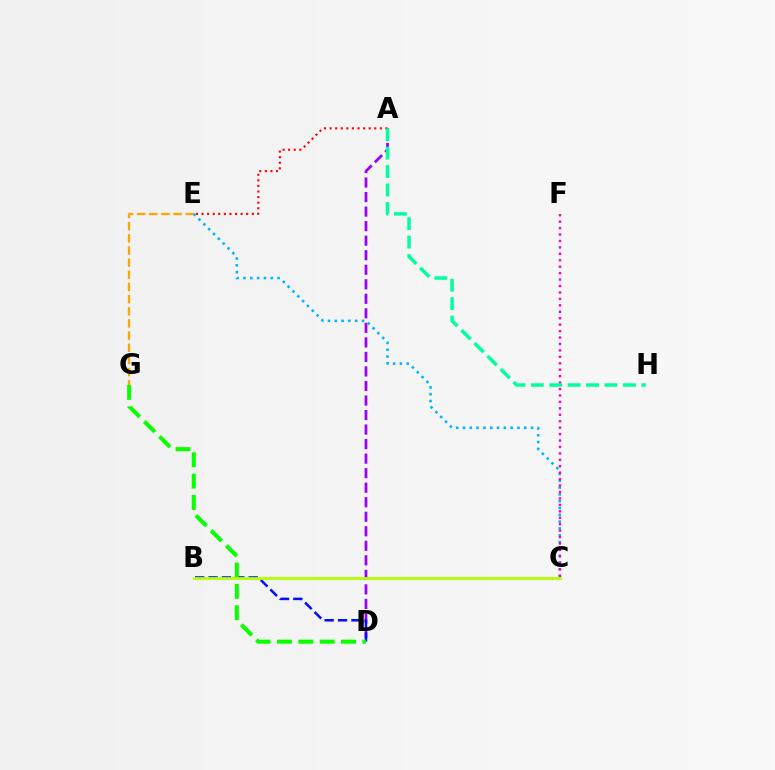{('A', 'E'): [{'color': '#ff0000', 'line_style': 'dotted', 'thickness': 1.52}], ('A', 'D'): [{'color': '#9b00ff', 'line_style': 'dashed', 'thickness': 1.97}], ('E', 'G'): [{'color': '#ffa500', 'line_style': 'dashed', 'thickness': 1.65}], ('C', 'E'): [{'color': '#00b5ff', 'line_style': 'dotted', 'thickness': 1.85}], ('C', 'F'): [{'color': '#ff00bd', 'line_style': 'dotted', 'thickness': 1.75}], ('B', 'D'): [{'color': '#0010ff', 'line_style': 'dashed', 'thickness': 1.82}], ('D', 'G'): [{'color': '#08ff00', 'line_style': 'dashed', 'thickness': 2.9}], ('B', 'C'): [{'color': '#b3ff00', 'line_style': 'solid', 'thickness': 2.0}], ('A', 'H'): [{'color': '#00ff9d', 'line_style': 'dashed', 'thickness': 2.5}]}